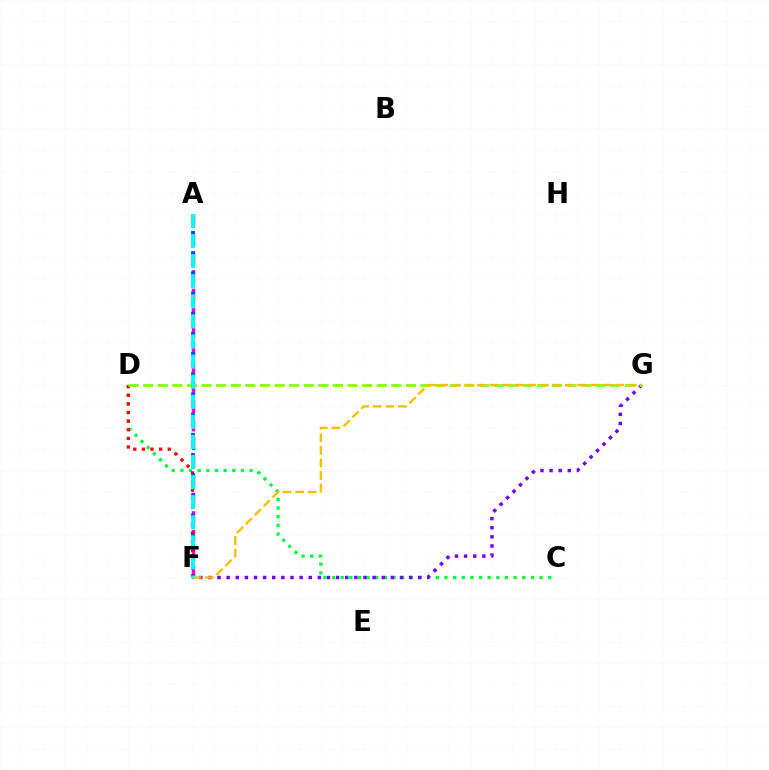{('C', 'D'): [{'color': '#00ff39', 'line_style': 'dotted', 'thickness': 2.35}], ('A', 'F'): [{'color': '#ff00cf', 'line_style': 'dashed', 'thickness': 2.52}, {'color': '#004bff', 'line_style': 'dotted', 'thickness': 2.74}, {'color': '#00fff6', 'line_style': 'dashed', 'thickness': 2.73}], ('D', 'F'): [{'color': '#ff0000', 'line_style': 'dotted', 'thickness': 2.34}], ('F', 'G'): [{'color': '#7200ff', 'line_style': 'dotted', 'thickness': 2.48}, {'color': '#ffbd00', 'line_style': 'dashed', 'thickness': 1.71}], ('D', 'G'): [{'color': '#84ff00', 'line_style': 'dashed', 'thickness': 1.98}]}